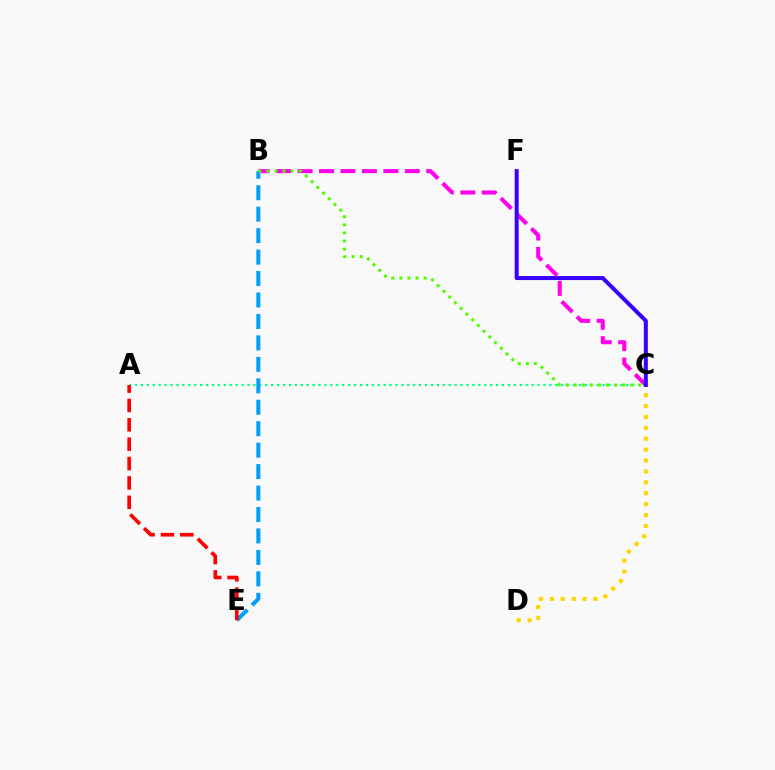{('A', 'C'): [{'color': '#00ff86', 'line_style': 'dotted', 'thickness': 1.61}], ('B', 'C'): [{'color': '#ff00ed', 'line_style': 'dashed', 'thickness': 2.91}, {'color': '#4fff00', 'line_style': 'dotted', 'thickness': 2.2}], ('B', 'E'): [{'color': '#009eff', 'line_style': 'dashed', 'thickness': 2.91}], ('C', 'D'): [{'color': '#ffd500', 'line_style': 'dotted', 'thickness': 2.96}], ('C', 'F'): [{'color': '#3700ff', 'line_style': 'solid', 'thickness': 2.89}], ('A', 'E'): [{'color': '#ff0000', 'line_style': 'dashed', 'thickness': 2.63}]}